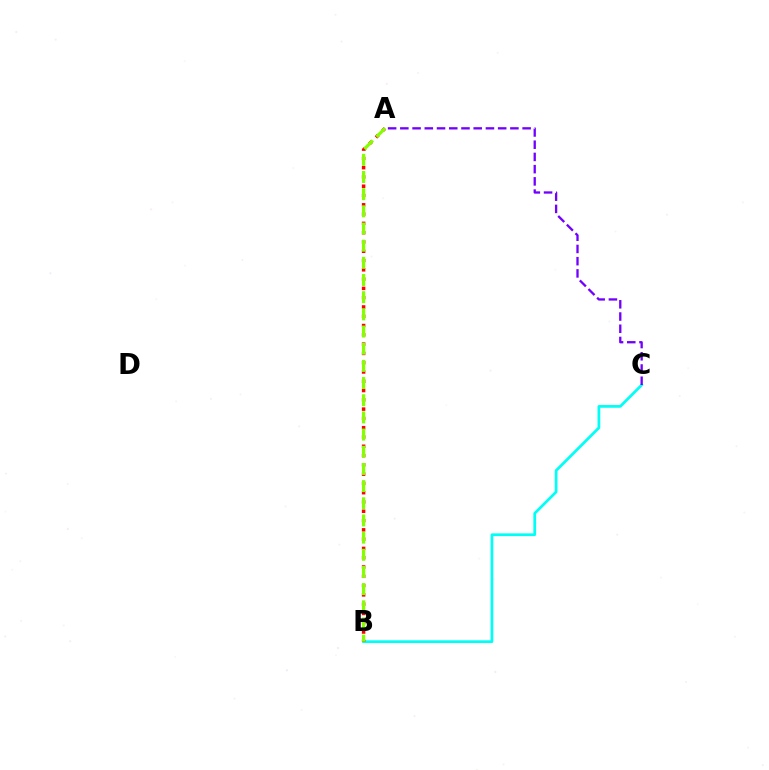{('B', 'C'): [{'color': '#00fff6', 'line_style': 'solid', 'thickness': 1.96}], ('A', 'B'): [{'color': '#ff0000', 'line_style': 'dotted', 'thickness': 2.52}, {'color': '#84ff00', 'line_style': 'dashed', 'thickness': 2.33}], ('A', 'C'): [{'color': '#7200ff', 'line_style': 'dashed', 'thickness': 1.66}]}